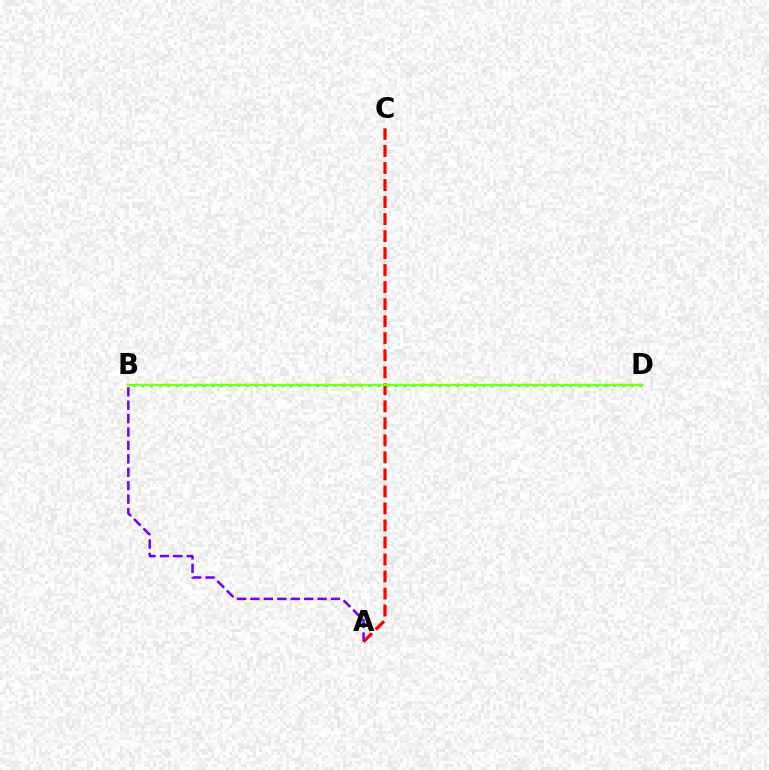{('A', 'B'): [{'color': '#7200ff', 'line_style': 'dashed', 'thickness': 1.82}], ('B', 'D'): [{'color': '#00fff6', 'line_style': 'dotted', 'thickness': 2.37}, {'color': '#84ff00', 'line_style': 'solid', 'thickness': 1.73}], ('A', 'C'): [{'color': '#ff0000', 'line_style': 'dashed', 'thickness': 2.31}]}